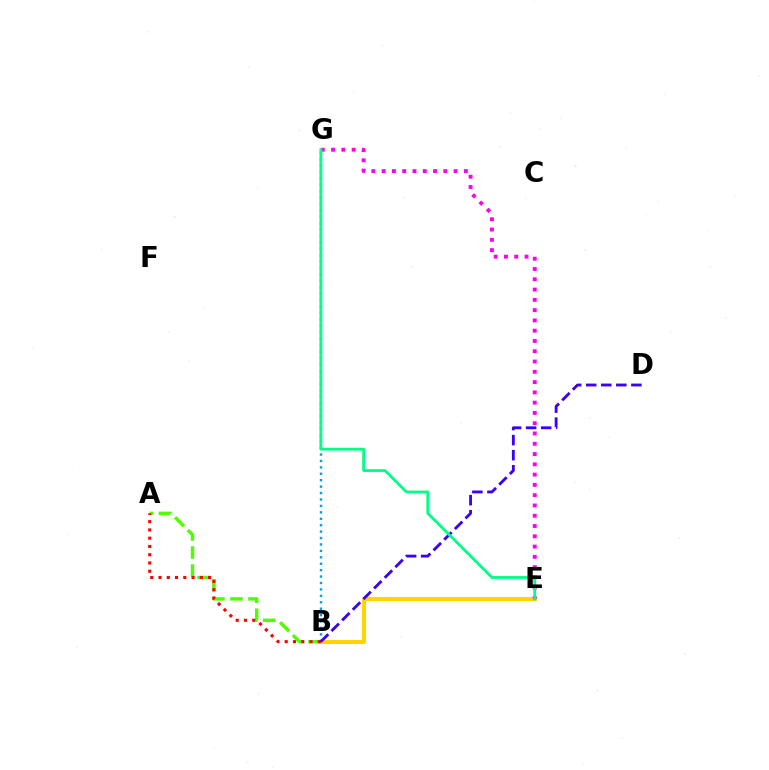{('B', 'E'): [{'color': '#ffd500', 'line_style': 'solid', 'thickness': 2.93}], ('A', 'B'): [{'color': '#4fff00', 'line_style': 'dashed', 'thickness': 2.45}, {'color': '#ff0000', 'line_style': 'dotted', 'thickness': 2.25}], ('B', 'G'): [{'color': '#009eff', 'line_style': 'dotted', 'thickness': 1.74}], ('B', 'D'): [{'color': '#3700ff', 'line_style': 'dashed', 'thickness': 2.05}], ('E', 'G'): [{'color': '#ff00ed', 'line_style': 'dotted', 'thickness': 2.79}, {'color': '#00ff86', 'line_style': 'solid', 'thickness': 2.01}]}